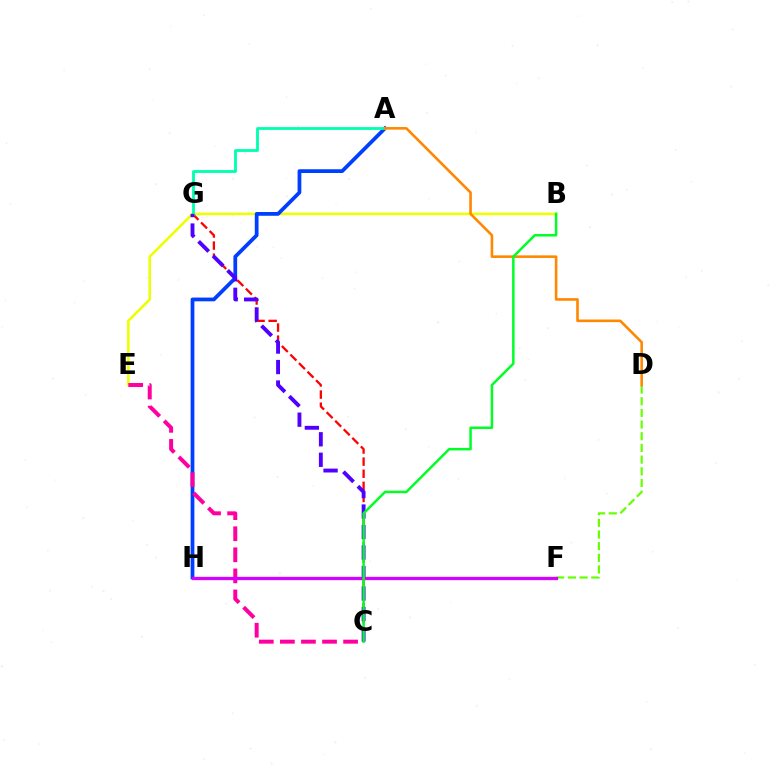{('B', 'E'): [{'color': '#eeff00', 'line_style': 'solid', 'thickness': 1.86}], ('F', 'H'): [{'color': '#00c7ff', 'line_style': 'dotted', 'thickness': 1.9}, {'color': '#d600ff', 'line_style': 'solid', 'thickness': 2.37}], ('A', 'H'): [{'color': '#003fff', 'line_style': 'solid', 'thickness': 2.7}], ('C', 'G'): [{'color': '#ff0000', 'line_style': 'dashed', 'thickness': 1.64}, {'color': '#4f00ff', 'line_style': 'dashed', 'thickness': 2.78}], ('D', 'F'): [{'color': '#66ff00', 'line_style': 'dashed', 'thickness': 1.59}], ('A', 'G'): [{'color': '#00ffaf', 'line_style': 'solid', 'thickness': 2.03}], ('C', 'E'): [{'color': '#ff00a0', 'line_style': 'dashed', 'thickness': 2.86}], ('A', 'D'): [{'color': '#ff8800', 'line_style': 'solid', 'thickness': 1.88}], ('B', 'C'): [{'color': '#00ff27', 'line_style': 'solid', 'thickness': 1.79}]}